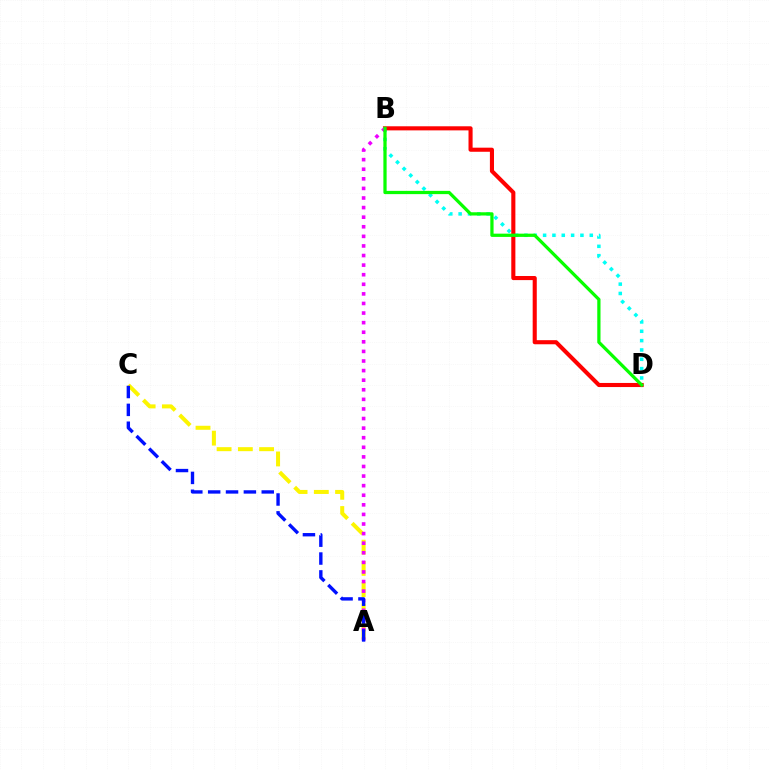{('B', 'D'): [{'color': '#00fff6', 'line_style': 'dotted', 'thickness': 2.54}, {'color': '#ff0000', 'line_style': 'solid', 'thickness': 2.95}, {'color': '#08ff00', 'line_style': 'solid', 'thickness': 2.34}], ('A', 'C'): [{'color': '#fcf500', 'line_style': 'dashed', 'thickness': 2.89}, {'color': '#0010ff', 'line_style': 'dashed', 'thickness': 2.43}], ('A', 'B'): [{'color': '#ee00ff', 'line_style': 'dotted', 'thickness': 2.61}]}